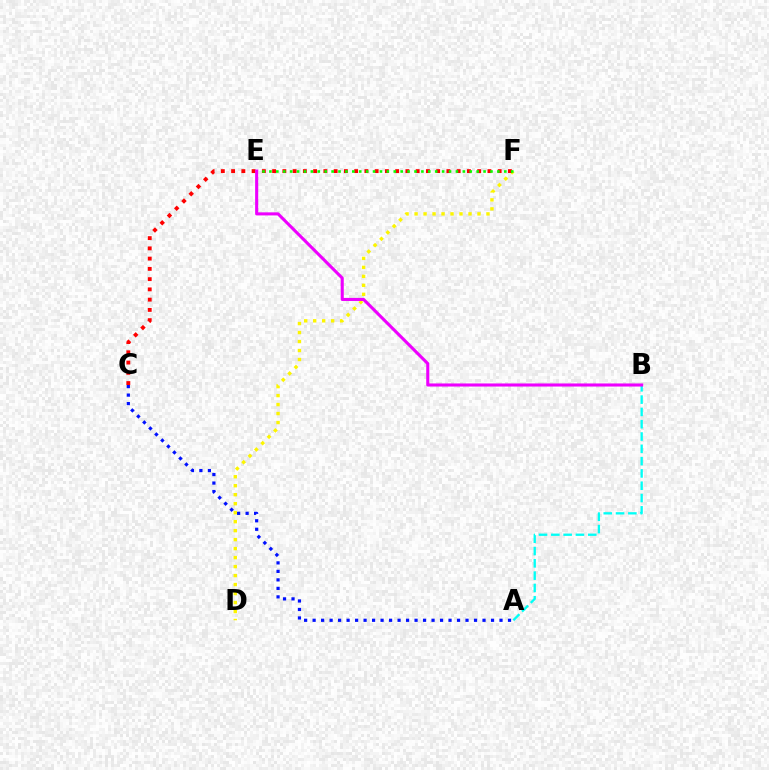{('A', 'B'): [{'color': '#00fff6', 'line_style': 'dashed', 'thickness': 1.67}], ('D', 'F'): [{'color': '#fcf500', 'line_style': 'dotted', 'thickness': 2.44}], ('C', 'F'): [{'color': '#ff0000', 'line_style': 'dotted', 'thickness': 2.79}], ('A', 'C'): [{'color': '#0010ff', 'line_style': 'dotted', 'thickness': 2.31}], ('E', 'F'): [{'color': '#08ff00', 'line_style': 'dotted', 'thickness': 1.88}], ('B', 'E'): [{'color': '#ee00ff', 'line_style': 'solid', 'thickness': 2.21}]}